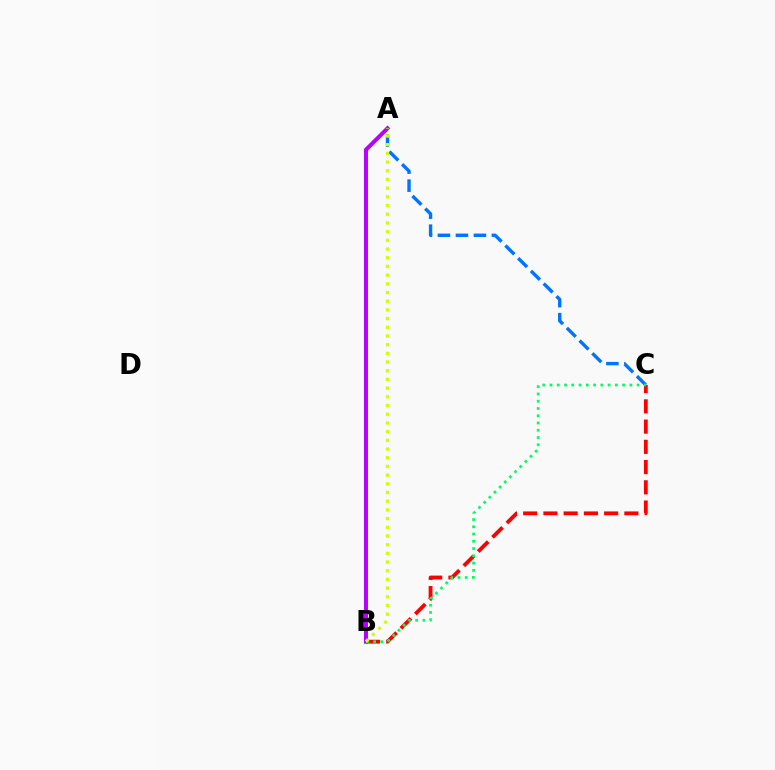{('B', 'C'): [{'color': '#ff0000', 'line_style': 'dashed', 'thickness': 2.75}, {'color': '#00ff5c', 'line_style': 'dotted', 'thickness': 1.97}], ('A', 'B'): [{'color': '#b900ff', 'line_style': 'solid', 'thickness': 2.88}, {'color': '#d1ff00', 'line_style': 'dotted', 'thickness': 2.36}], ('A', 'C'): [{'color': '#0074ff', 'line_style': 'dashed', 'thickness': 2.44}]}